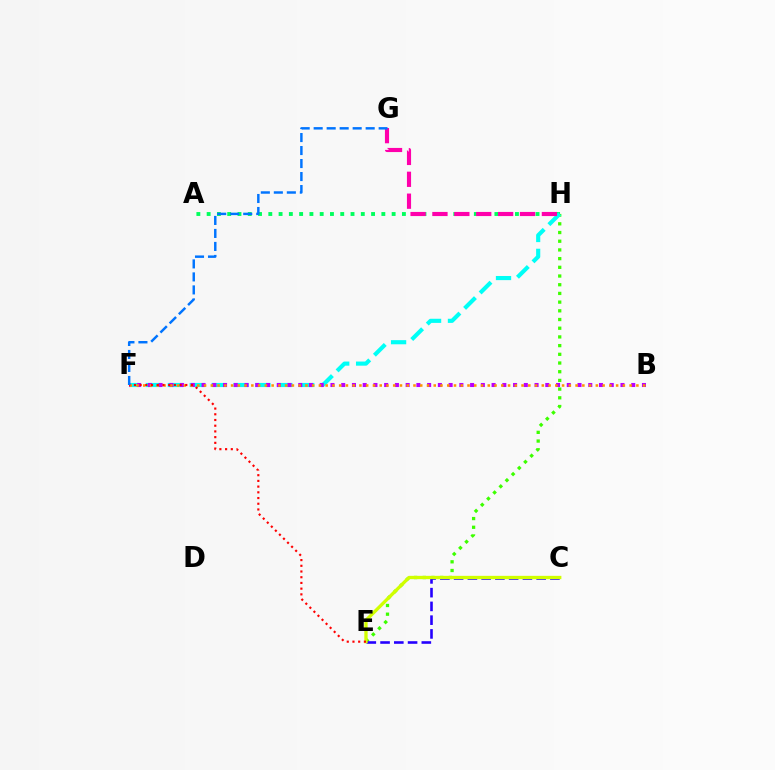{('E', 'H'): [{'color': '#3dff00', 'line_style': 'dotted', 'thickness': 2.36}], ('A', 'H'): [{'color': '#00ff5c', 'line_style': 'dotted', 'thickness': 2.79}], ('F', 'H'): [{'color': '#00fff6', 'line_style': 'dashed', 'thickness': 2.97}], ('C', 'E'): [{'color': '#2500ff', 'line_style': 'dashed', 'thickness': 1.87}, {'color': '#d1ff00', 'line_style': 'solid', 'thickness': 2.38}], ('B', 'F'): [{'color': '#b900ff', 'line_style': 'dotted', 'thickness': 2.92}, {'color': '#ff9400', 'line_style': 'dotted', 'thickness': 1.84}], ('G', 'H'): [{'color': '#ff00ac', 'line_style': 'dashed', 'thickness': 2.97}], ('E', 'F'): [{'color': '#ff0000', 'line_style': 'dotted', 'thickness': 1.55}], ('F', 'G'): [{'color': '#0074ff', 'line_style': 'dashed', 'thickness': 1.77}]}